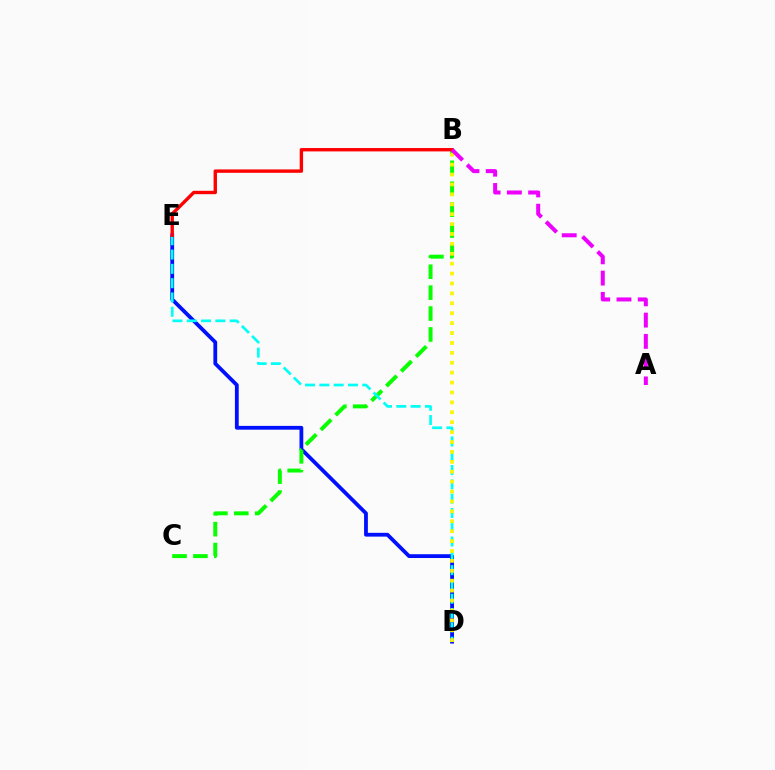{('D', 'E'): [{'color': '#0010ff', 'line_style': 'solid', 'thickness': 2.73}, {'color': '#00fff6', 'line_style': 'dashed', 'thickness': 1.94}], ('B', 'C'): [{'color': '#08ff00', 'line_style': 'dashed', 'thickness': 2.84}], ('B', 'E'): [{'color': '#ff0000', 'line_style': 'solid', 'thickness': 2.43}], ('B', 'D'): [{'color': '#fcf500', 'line_style': 'dotted', 'thickness': 2.69}], ('A', 'B'): [{'color': '#ee00ff', 'line_style': 'dashed', 'thickness': 2.89}]}